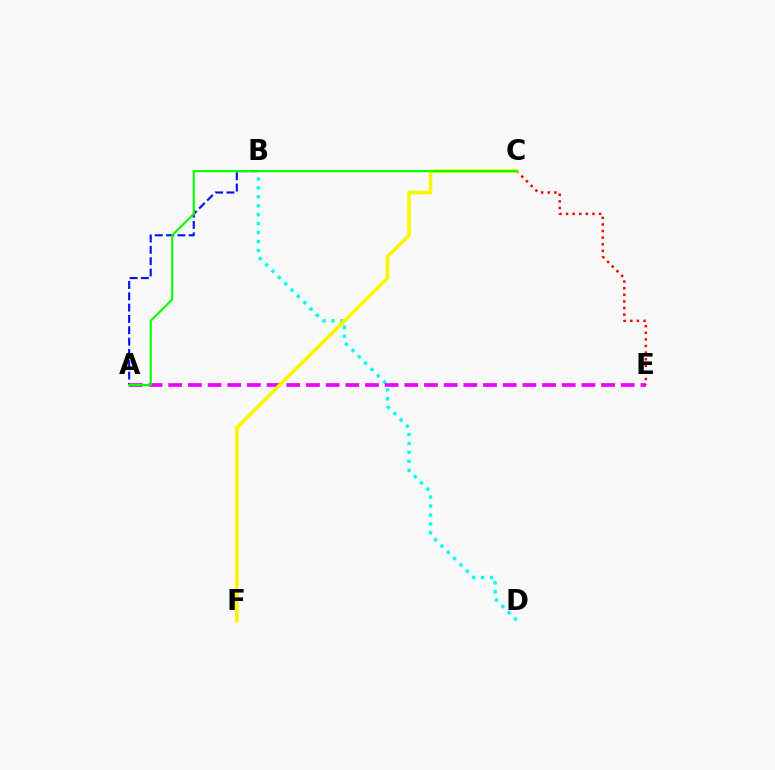{('B', 'D'): [{'color': '#00fff6', 'line_style': 'dotted', 'thickness': 2.43}], ('A', 'B'): [{'color': '#0010ff', 'line_style': 'dashed', 'thickness': 1.54}], ('A', 'E'): [{'color': '#ee00ff', 'line_style': 'dashed', 'thickness': 2.67}], ('C', 'E'): [{'color': '#ff0000', 'line_style': 'dotted', 'thickness': 1.8}], ('C', 'F'): [{'color': '#fcf500', 'line_style': 'solid', 'thickness': 2.6}], ('A', 'C'): [{'color': '#08ff00', 'line_style': 'solid', 'thickness': 1.56}]}